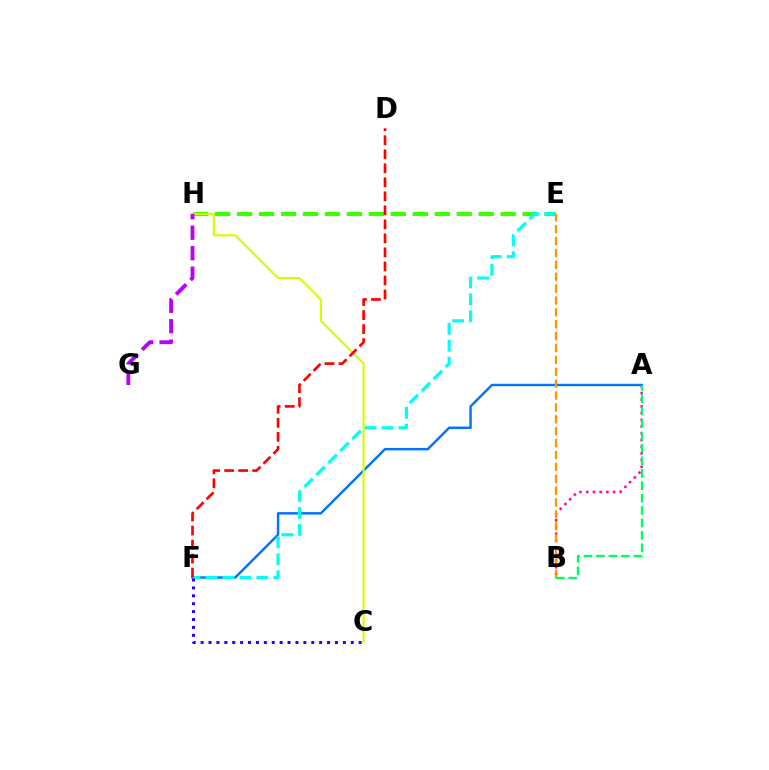{('A', 'B'): [{'color': '#ff00ac', 'line_style': 'dotted', 'thickness': 1.82}, {'color': '#00ff5c', 'line_style': 'dashed', 'thickness': 1.69}], ('A', 'F'): [{'color': '#0074ff', 'line_style': 'solid', 'thickness': 1.76}], ('E', 'H'): [{'color': '#3dff00', 'line_style': 'dashed', 'thickness': 2.98}], ('E', 'F'): [{'color': '#00fff6', 'line_style': 'dashed', 'thickness': 2.3}], ('B', 'E'): [{'color': '#ff9400', 'line_style': 'dashed', 'thickness': 1.61}], ('C', 'H'): [{'color': '#d1ff00', 'line_style': 'solid', 'thickness': 1.53}], ('C', 'F'): [{'color': '#2500ff', 'line_style': 'dotted', 'thickness': 2.15}], ('G', 'H'): [{'color': '#b900ff', 'line_style': 'dashed', 'thickness': 2.78}], ('D', 'F'): [{'color': '#ff0000', 'line_style': 'dashed', 'thickness': 1.9}]}